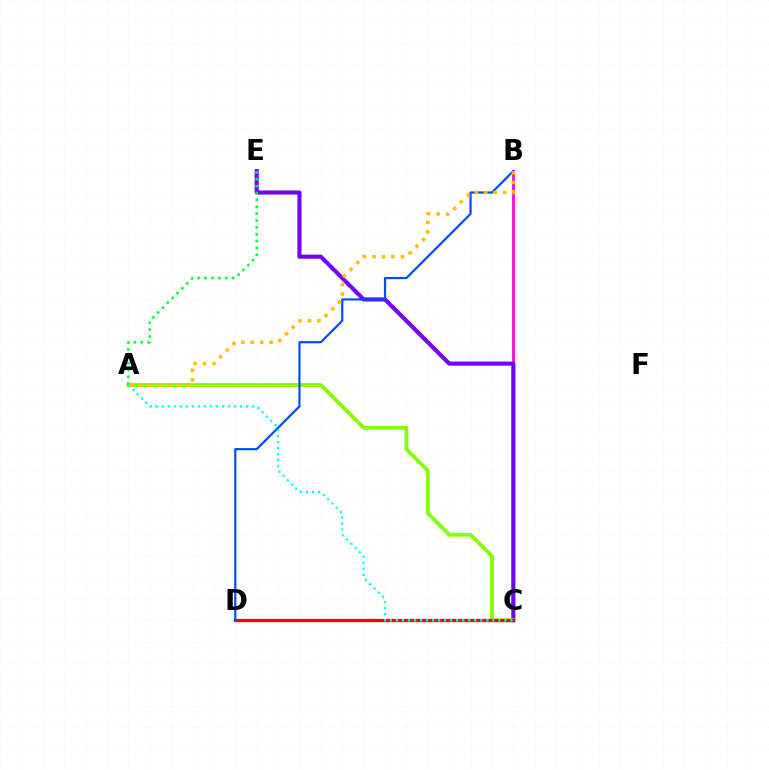{('B', 'C'): [{'color': '#ff00cf', 'line_style': 'solid', 'thickness': 1.98}], ('C', 'E'): [{'color': '#7200ff', 'line_style': 'solid', 'thickness': 2.95}], ('A', 'C'): [{'color': '#84ff00', 'line_style': 'solid', 'thickness': 2.74}, {'color': '#00fff6', 'line_style': 'dotted', 'thickness': 1.64}], ('C', 'D'): [{'color': '#ff0000', 'line_style': 'solid', 'thickness': 2.35}], ('B', 'D'): [{'color': '#004bff', 'line_style': 'solid', 'thickness': 1.58}], ('A', 'E'): [{'color': '#00ff39', 'line_style': 'dotted', 'thickness': 1.86}], ('A', 'B'): [{'color': '#ffbd00', 'line_style': 'dotted', 'thickness': 2.56}]}